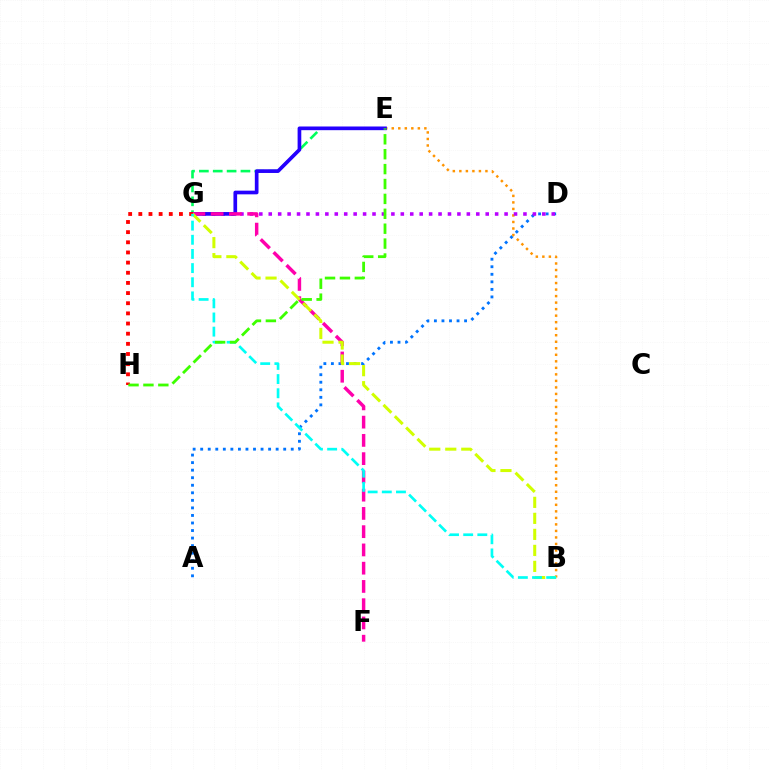{('E', 'G'): [{'color': '#00ff5c', 'line_style': 'dashed', 'thickness': 1.88}, {'color': '#2500ff', 'line_style': 'solid', 'thickness': 2.65}], ('A', 'D'): [{'color': '#0074ff', 'line_style': 'dotted', 'thickness': 2.05}], ('B', 'E'): [{'color': '#ff9400', 'line_style': 'dotted', 'thickness': 1.77}], ('D', 'G'): [{'color': '#b900ff', 'line_style': 'dotted', 'thickness': 2.56}], ('F', 'G'): [{'color': '#ff00ac', 'line_style': 'dashed', 'thickness': 2.48}], ('G', 'H'): [{'color': '#ff0000', 'line_style': 'dotted', 'thickness': 2.76}], ('B', 'G'): [{'color': '#d1ff00', 'line_style': 'dashed', 'thickness': 2.17}, {'color': '#00fff6', 'line_style': 'dashed', 'thickness': 1.92}], ('E', 'H'): [{'color': '#3dff00', 'line_style': 'dashed', 'thickness': 2.02}]}